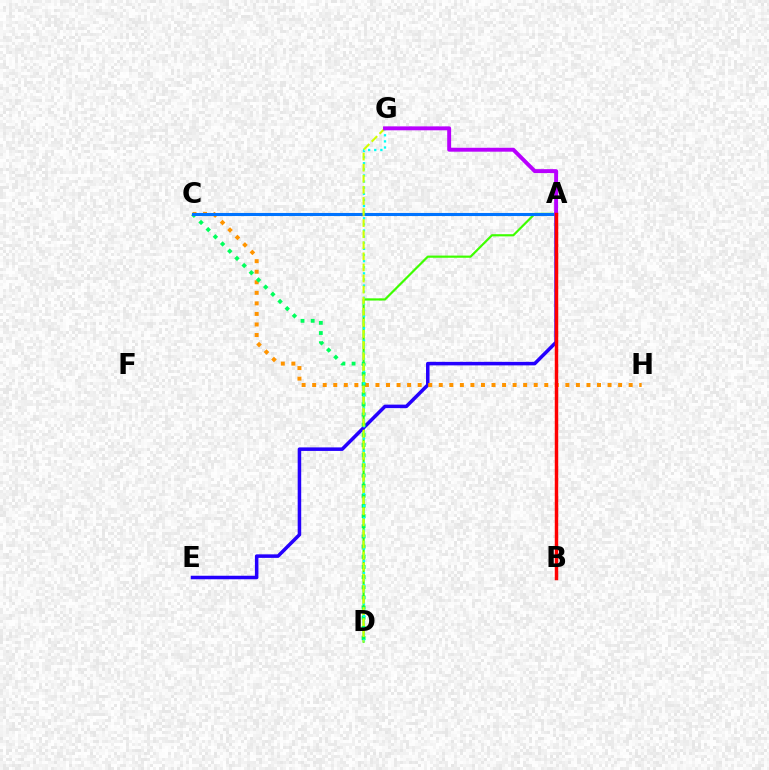{('A', 'D'): [{'color': '#3dff00', 'line_style': 'solid', 'thickness': 1.57}], ('A', 'C'): [{'color': '#ff00ac', 'line_style': 'solid', 'thickness': 1.96}, {'color': '#0074ff', 'line_style': 'solid', 'thickness': 2.22}], ('A', 'E'): [{'color': '#2500ff', 'line_style': 'solid', 'thickness': 2.54}], ('C', 'H'): [{'color': '#ff9400', 'line_style': 'dotted', 'thickness': 2.87}], ('C', 'D'): [{'color': '#00ff5c', 'line_style': 'dotted', 'thickness': 2.76}], ('D', 'G'): [{'color': '#00fff6', 'line_style': 'dotted', 'thickness': 1.66}, {'color': '#d1ff00', 'line_style': 'dashed', 'thickness': 1.51}], ('A', 'G'): [{'color': '#b900ff', 'line_style': 'solid', 'thickness': 2.82}], ('A', 'B'): [{'color': '#ff0000', 'line_style': 'solid', 'thickness': 2.5}]}